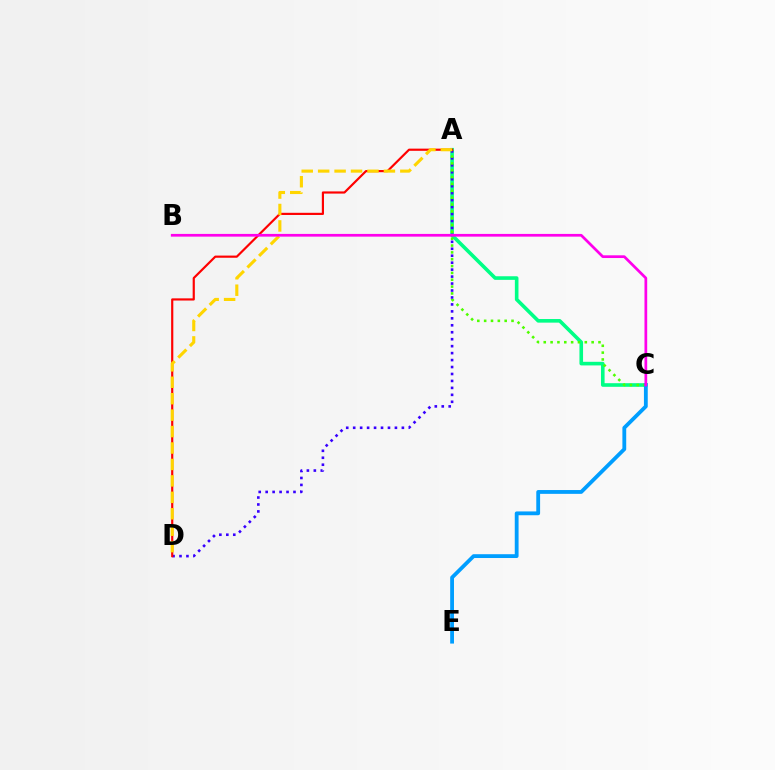{('A', 'C'): [{'color': '#00ff86', 'line_style': 'solid', 'thickness': 2.6}, {'color': '#4fff00', 'line_style': 'dotted', 'thickness': 1.86}], ('A', 'D'): [{'color': '#3700ff', 'line_style': 'dotted', 'thickness': 1.89}, {'color': '#ff0000', 'line_style': 'solid', 'thickness': 1.57}, {'color': '#ffd500', 'line_style': 'dashed', 'thickness': 2.23}], ('C', 'E'): [{'color': '#009eff', 'line_style': 'solid', 'thickness': 2.74}], ('B', 'C'): [{'color': '#ff00ed', 'line_style': 'solid', 'thickness': 1.96}]}